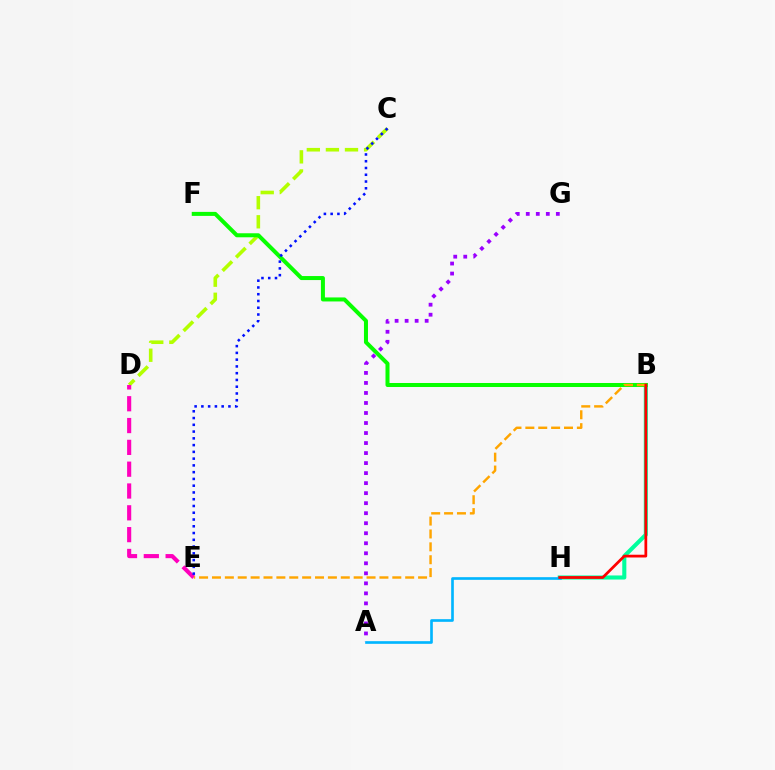{('B', 'H'): [{'color': '#00ff9d', 'line_style': 'solid', 'thickness': 2.94}, {'color': '#ff0000', 'line_style': 'solid', 'thickness': 1.98}], ('A', 'G'): [{'color': '#9b00ff', 'line_style': 'dotted', 'thickness': 2.72}], ('C', 'D'): [{'color': '#b3ff00', 'line_style': 'dashed', 'thickness': 2.59}], ('B', 'F'): [{'color': '#08ff00', 'line_style': 'solid', 'thickness': 2.89}], ('D', 'E'): [{'color': '#ff00bd', 'line_style': 'dashed', 'thickness': 2.96}], ('B', 'E'): [{'color': '#ffa500', 'line_style': 'dashed', 'thickness': 1.75}], ('A', 'H'): [{'color': '#00b5ff', 'line_style': 'solid', 'thickness': 1.91}], ('C', 'E'): [{'color': '#0010ff', 'line_style': 'dotted', 'thickness': 1.84}]}